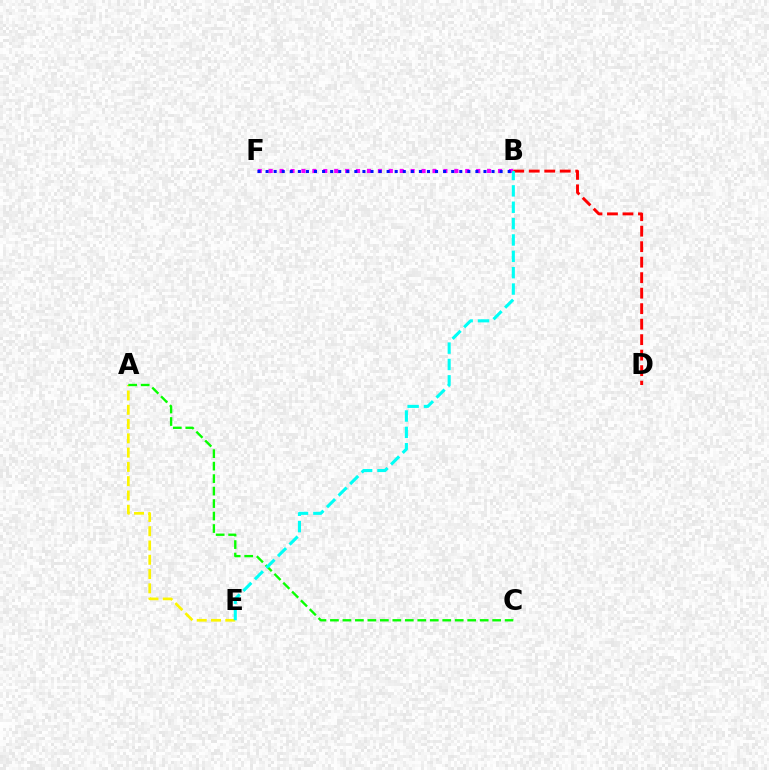{('B', 'D'): [{'color': '#ff0000', 'line_style': 'dashed', 'thickness': 2.11}], ('A', 'E'): [{'color': '#fcf500', 'line_style': 'dashed', 'thickness': 1.94}], ('B', 'F'): [{'color': '#ee00ff', 'line_style': 'dotted', 'thickness': 2.97}, {'color': '#0010ff', 'line_style': 'dotted', 'thickness': 2.19}], ('A', 'C'): [{'color': '#08ff00', 'line_style': 'dashed', 'thickness': 1.7}], ('B', 'E'): [{'color': '#00fff6', 'line_style': 'dashed', 'thickness': 2.22}]}